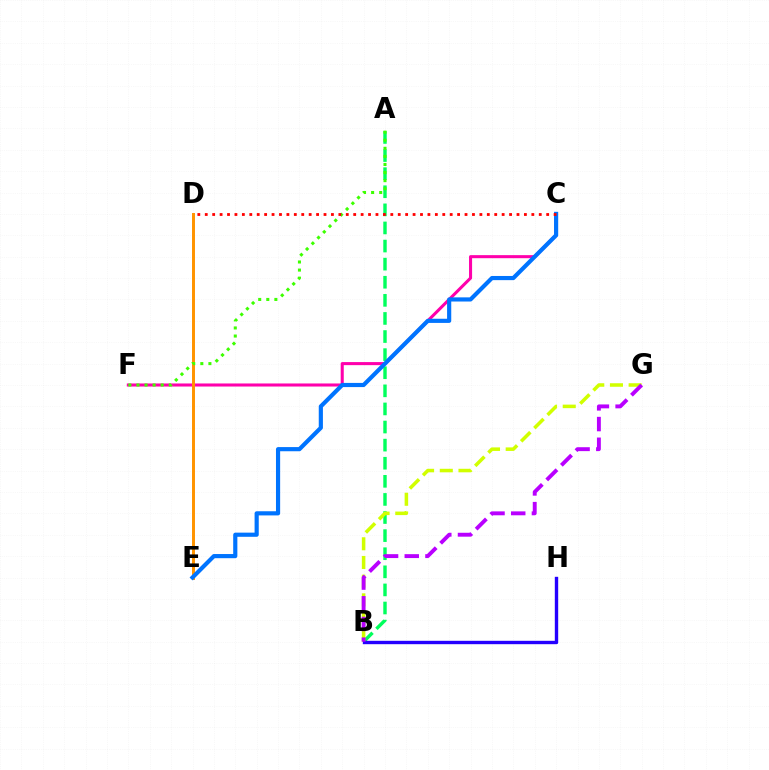{('B', 'H'): [{'color': '#00fff6', 'line_style': 'solid', 'thickness': 2.07}, {'color': '#2500ff', 'line_style': 'solid', 'thickness': 2.43}], ('A', 'B'): [{'color': '#00ff5c', 'line_style': 'dashed', 'thickness': 2.46}], ('C', 'F'): [{'color': '#ff00ac', 'line_style': 'solid', 'thickness': 2.2}], ('B', 'G'): [{'color': '#d1ff00', 'line_style': 'dashed', 'thickness': 2.54}, {'color': '#b900ff', 'line_style': 'dashed', 'thickness': 2.81}], ('D', 'E'): [{'color': '#ff9400', 'line_style': 'solid', 'thickness': 2.14}], ('C', 'E'): [{'color': '#0074ff', 'line_style': 'solid', 'thickness': 3.0}], ('A', 'F'): [{'color': '#3dff00', 'line_style': 'dotted', 'thickness': 2.2}], ('C', 'D'): [{'color': '#ff0000', 'line_style': 'dotted', 'thickness': 2.02}]}